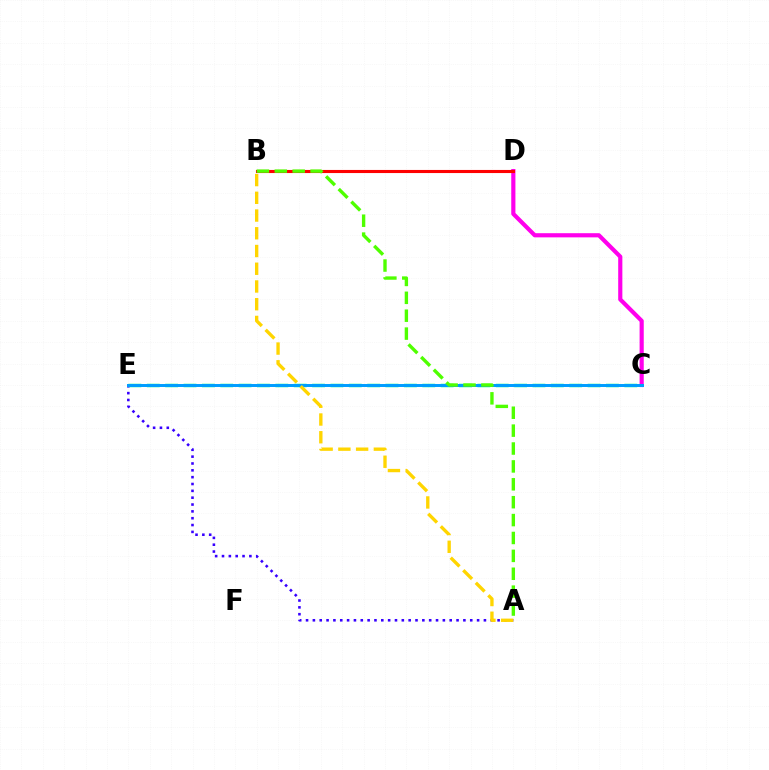{('C', 'D'): [{'color': '#ff00ed', 'line_style': 'solid', 'thickness': 2.99}], ('A', 'E'): [{'color': '#3700ff', 'line_style': 'dotted', 'thickness': 1.86}], ('B', 'D'): [{'color': '#ff0000', 'line_style': 'solid', 'thickness': 2.23}], ('C', 'E'): [{'color': '#00ff86', 'line_style': 'dashed', 'thickness': 2.49}, {'color': '#009eff', 'line_style': 'solid', 'thickness': 2.14}], ('A', 'B'): [{'color': '#ffd500', 'line_style': 'dashed', 'thickness': 2.41}, {'color': '#4fff00', 'line_style': 'dashed', 'thickness': 2.43}]}